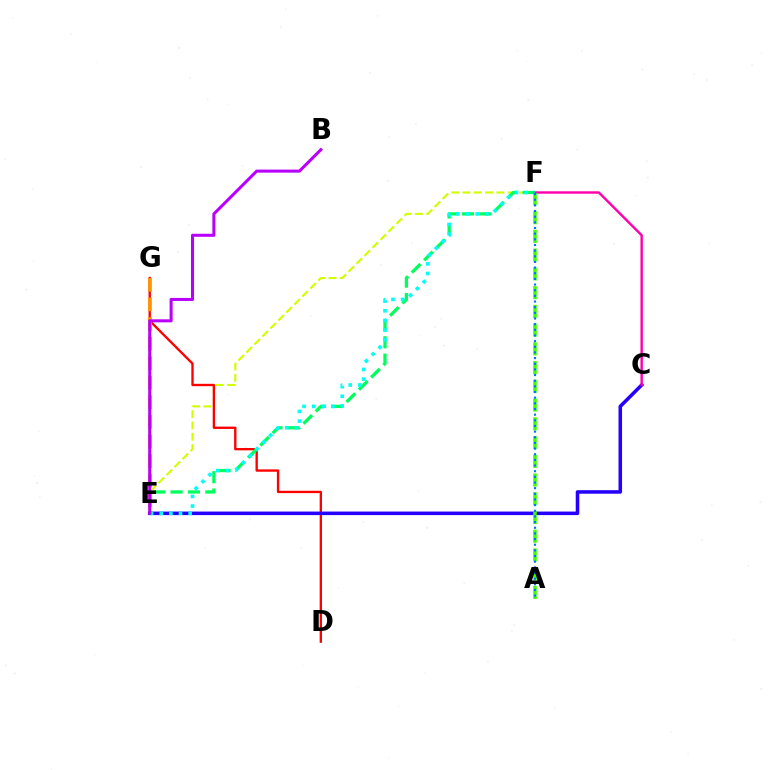{('E', 'F'): [{'color': '#d1ff00', 'line_style': 'dashed', 'thickness': 1.53}, {'color': '#00ff5c', 'line_style': 'dashed', 'thickness': 2.36}, {'color': '#00fff6', 'line_style': 'dotted', 'thickness': 2.62}], ('D', 'G'): [{'color': '#ff0000', 'line_style': 'solid', 'thickness': 1.69}], ('C', 'E'): [{'color': '#2500ff', 'line_style': 'solid', 'thickness': 2.55}], ('C', 'F'): [{'color': '#ff00ac', 'line_style': 'solid', 'thickness': 1.74}], ('E', 'G'): [{'color': '#ff9400', 'line_style': 'dashed', 'thickness': 2.66}], ('B', 'E'): [{'color': '#b900ff', 'line_style': 'solid', 'thickness': 2.19}], ('A', 'F'): [{'color': '#3dff00', 'line_style': 'dashed', 'thickness': 2.55}, {'color': '#0074ff', 'line_style': 'dotted', 'thickness': 1.54}]}